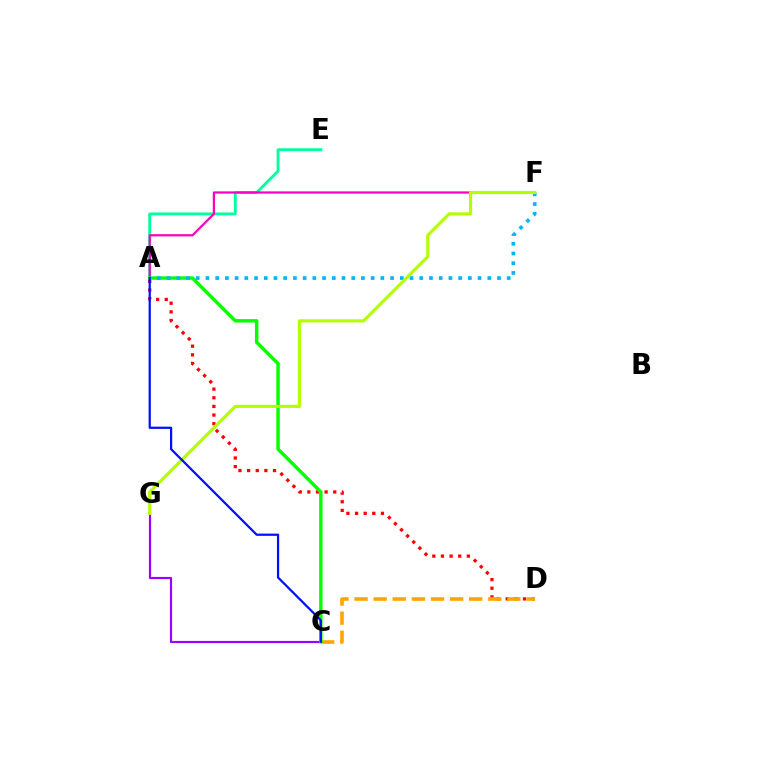{('A', 'E'): [{'color': '#00ff9d', 'line_style': 'solid', 'thickness': 2.07}], ('A', 'D'): [{'color': '#ff0000', 'line_style': 'dotted', 'thickness': 2.35}], ('C', 'G'): [{'color': '#9b00ff', 'line_style': 'solid', 'thickness': 1.56}], ('A', 'F'): [{'color': '#ff00bd', 'line_style': 'solid', 'thickness': 1.61}, {'color': '#00b5ff', 'line_style': 'dotted', 'thickness': 2.64}], ('C', 'D'): [{'color': '#ffa500', 'line_style': 'dashed', 'thickness': 2.6}], ('A', 'C'): [{'color': '#08ff00', 'line_style': 'solid', 'thickness': 2.49}, {'color': '#0010ff', 'line_style': 'solid', 'thickness': 1.6}], ('F', 'G'): [{'color': '#b3ff00', 'line_style': 'solid', 'thickness': 2.26}]}